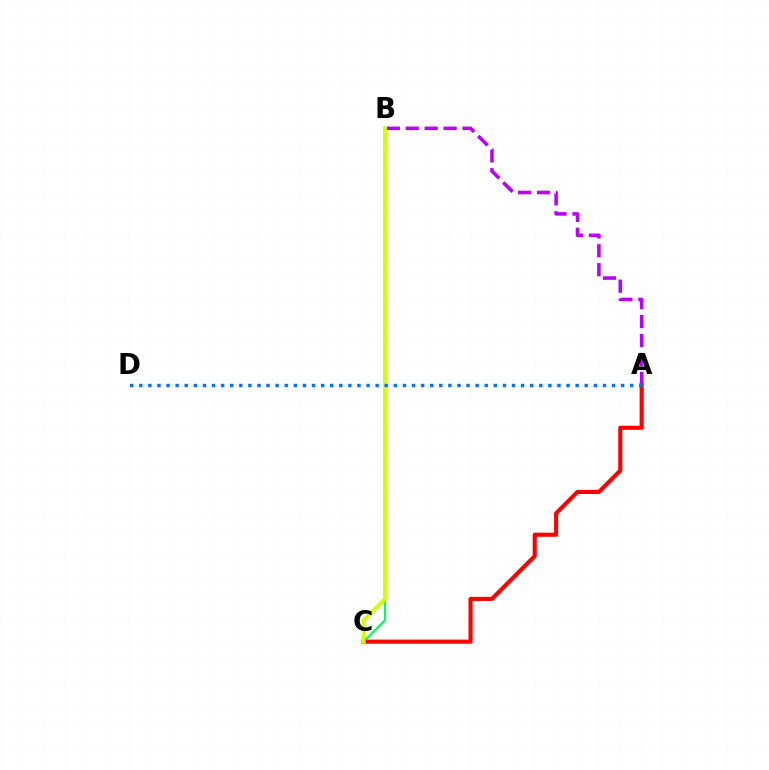{('B', 'C'): [{'color': '#00ff5c', 'line_style': 'solid', 'thickness': 1.58}, {'color': '#d1ff00', 'line_style': 'solid', 'thickness': 2.79}], ('A', 'C'): [{'color': '#ff0000', 'line_style': 'solid', 'thickness': 2.96}], ('A', 'B'): [{'color': '#b900ff', 'line_style': 'dashed', 'thickness': 2.57}], ('A', 'D'): [{'color': '#0074ff', 'line_style': 'dotted', 'thickness': 2.47}]}